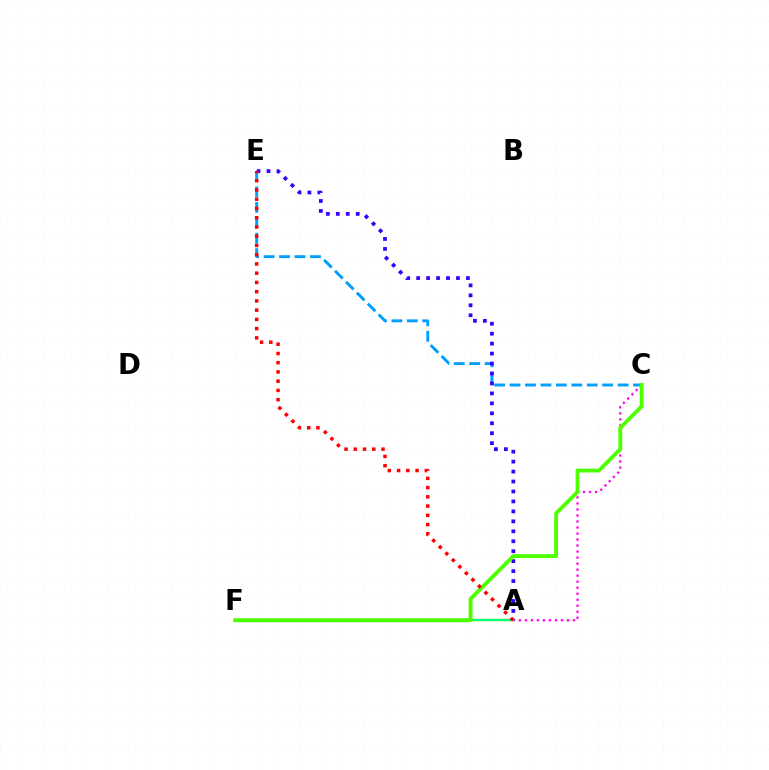{('A', 'F'): [{'color': '#ffd500', 'line_style': 'solid', 'thickness': 1.77}, {'color': '#00ff86', 'line_style': 'solid', 'thickness': 1.68}], ('C', 'E'): [{'color': '#009eff', 'line_style': 'dashed', 'thickness': 2.1}], ('A', 'C'): [{'color': '#ff00ed', 'line_style': 'dotted', 'thickness': 1.63}], ('A', 'E'): [{'color': '#3700ff', 'line_style': 'dotted', 'thickness': 2.7}, {'color': '#ff0000', 'line_style': 'dotted', 'thickness': 2.51}], ('C', 'F'): [{'color': '#4fff00', 'line_style': 'solid', 'thickness': 2.78}]}